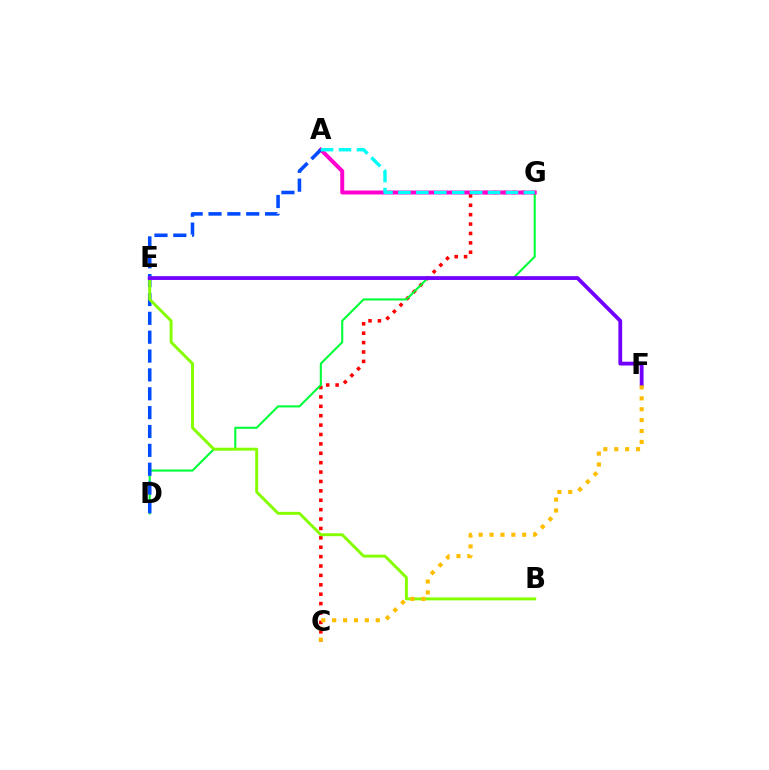{('C', 'G'): [{'color': '#ff0000', 'line_style': 'dotted', 'thickness': 2.55}], ('D', 'G'): [{'color': '#00ff39', 'line_style': 'solid', 'thickness': 1.51}], ('A', 'G'): [{'color': '#ff00cf', 'line_style': 'solid', 'thickness': 2.86}, {'color': '#00fff6', 'line_style': 'dashed', 'thickness': 2.44}], ('A', 'D'): [{'color': '#004bff', 'line_style': 'dashed', 'thickness': 2.56}], ('B', 'E'): [{'color': '#84ff00', 'line_style': 'solid', 'thickness': 2.1}], ('E', 'F'): [{'color': '#7200ff', 'line_style': 'solid', 'thickness': 2.73}], ('C', 'F'): [{'color': '#ffbd00', 'line_style': 'dotted', 'thickness': 2.96}]}